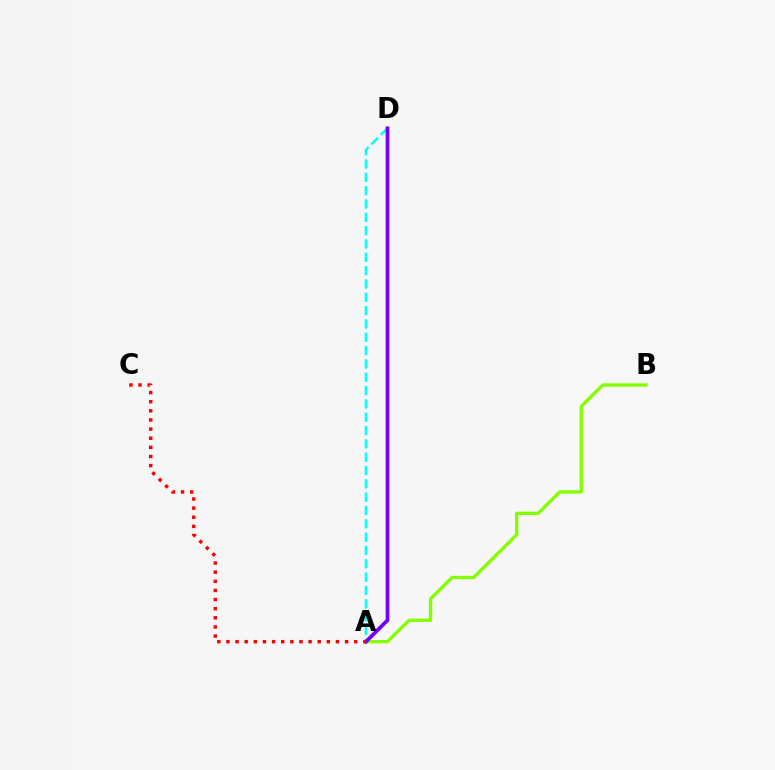{('A', 'B'): [{'color': '#84ff00', 'line_style': 'solid', 'thickness': 2.4}], ('A', 'D'): [{'color': '#00fff6', 'line_style': 'dashed', 'thickness': 1.81}, {'color': '#7200ff', 'line_style': 'solid', 'thickness': 2.69}], ('A', 'C'): [{'color': '#ff0000', 'line_style': 'dotted', 'thickness': 2.48}]}